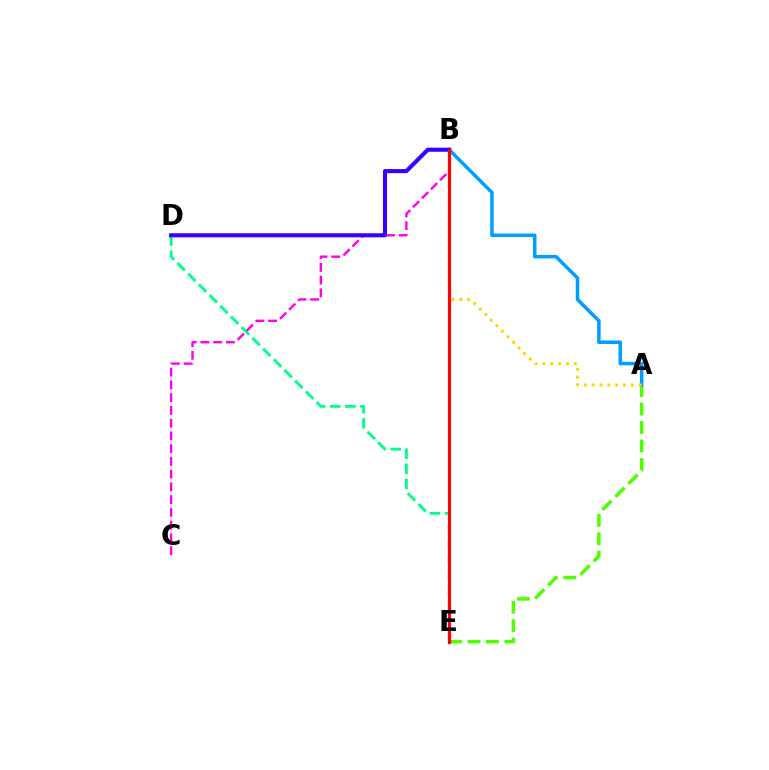{('D', 'E'): [{'color': '#00ff86', 'line_style': 'dashed', 'thickness': 2.06}], ('A', 'E'): [{'color': '#4fff00', 'line_style': 'dashed', 'thickness': 2.5}], ('B', 'C'): [{'color': '#ff00ed', 'line_style': 'dashed', 'thickness': 1.73}], ('A', 'B'): [{'color': '#009eff', 'line_style': 'solid', 'thickness': 2.53}, {'color': '#ffd500', 'line_style': 'dotted', 'thickness': 2.13}], ('B', 'D'): [{'color': '#3700ff', 'line_style': 'solid', 'thickness': 2.95}], ('B', 'E'): [{'color': '#ff0000', 'line_style': 'solid', 'thickness': 2.28}]}